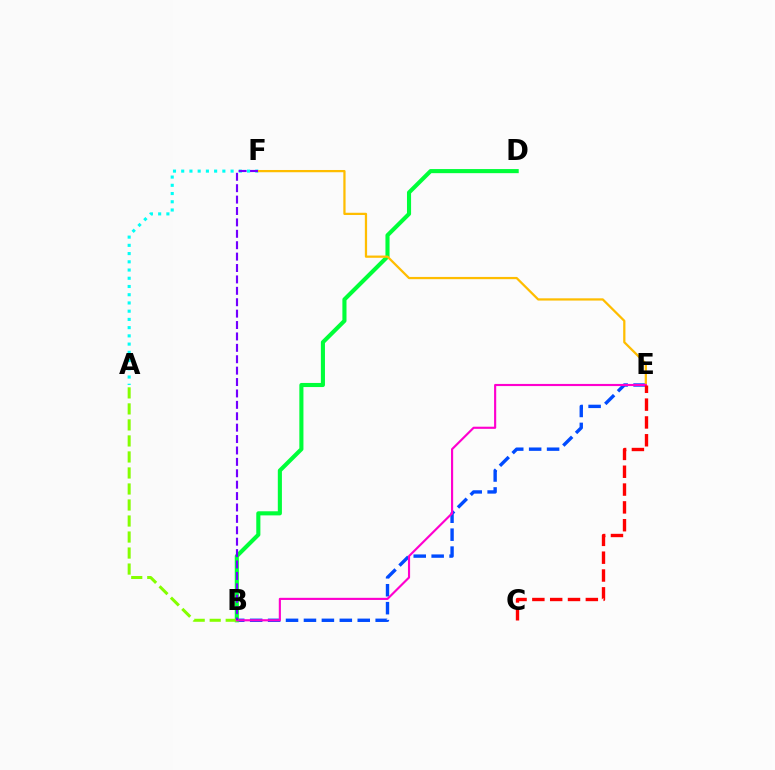{('B', 'E'): [{'color': '#004bff', 'line_style': 'dashed', 'thickness': 2.44}, {'color': '#ff00cf', 'line_style': 'solid', 'thickness': 1.54}], ('B', 'D'): [{'color': '#00ff39', 'line_style': 'solid', 'thickness': 2.95}], ('A', 'F'): [{'color': '#00fff6', 'line_style': 'dotted', 'thickness': 2.24}], ('E', 'F'): [{'color': '#ffbd00', 'line_style': 'solid', 'thickness': 1.62}], ('A', 'B'): [{'color': '#84ff00', 'line_style': 'dashed', 'thickness': 2.18}], ('C', 'E'): [{'color': '#ff0000', 'line_style': 'dashed', 'thickness': 2.42}], ('B', 'F'): [{'color': '#7200ff', 'line_style': 'dashed', 'thickness': 1.55}]}